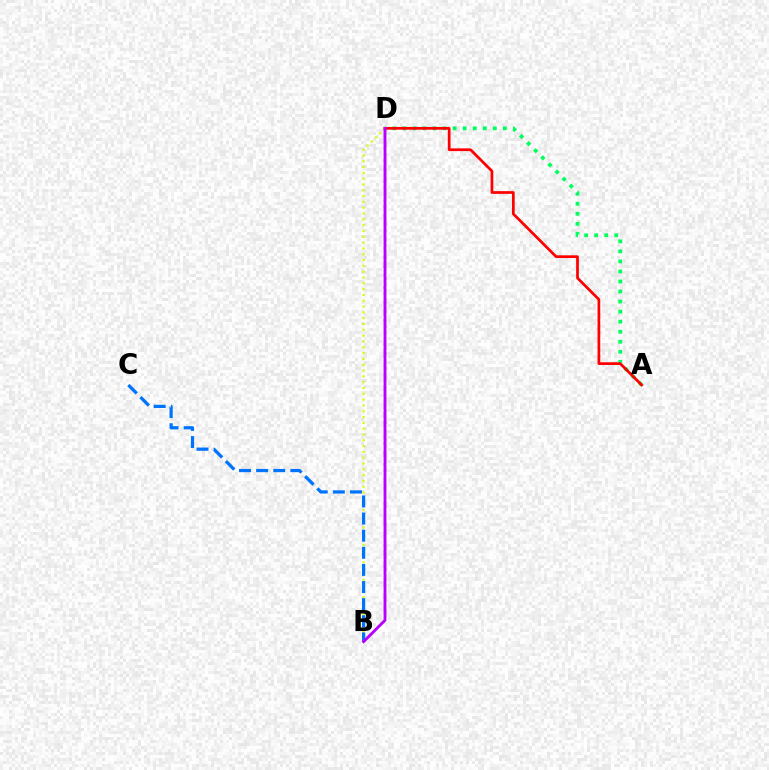{('B', 'D'): [{'color': '#d1ff00', 'line_style': 'dotted', 'thickness': 1.58}, {'color': '#b900ff', 'line_style': 'solid', 'thickness': 2.06}], ('A', 'D'): [{'color': '#00ff5c', 'line_style': 'dotted', 'thickness': 2.73}, {'color': '#ff0000', 'line_style': 'solid', 'thickness': 1.96}], ('B', 'C'): [{'color': '#0074ff', 'line_style': 'dashed', 'thickness': 2.33}]}